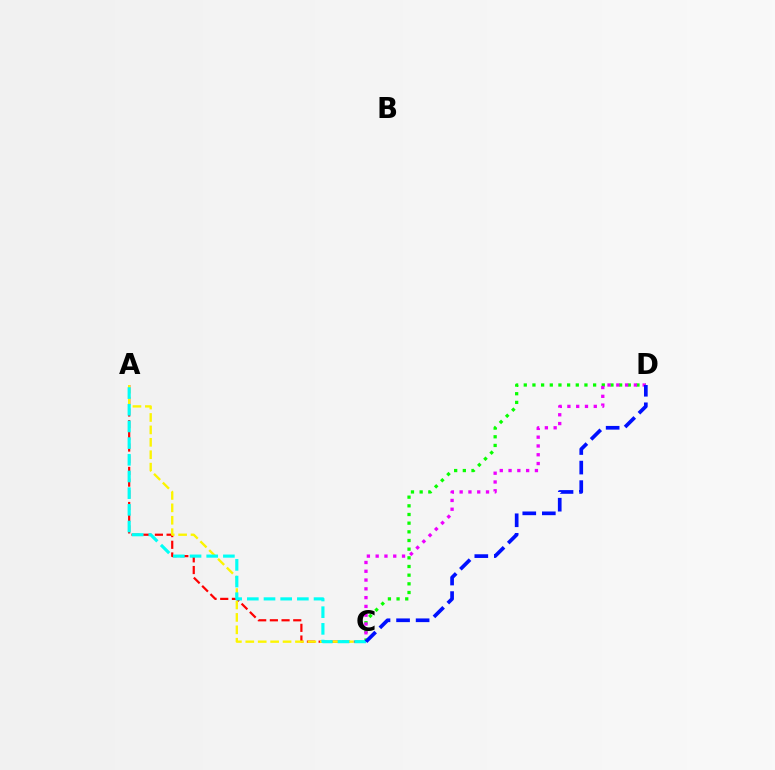{('A', 'C'): [{'color': '#ff0000', 'line_style': 'dashed', 'thickness': 1.59}, {'color': '#fcf500', 'line_style': 'dashed', 'thickness': 1.69}, {'color': '#00fff6', 'line_style': 'dashed', 'thickness': 2.27}], ('C', 'D'): [{'color': '#08ff00', 'line_style': 'dotted', 'thickness': 2.36}, {'color': '#ee00ff', 'line_style': 'dotted', 'thickness': 2.39}, {'color': '#0010ff', 'line_style': 'dashed', 'thickness': 2.66}]}